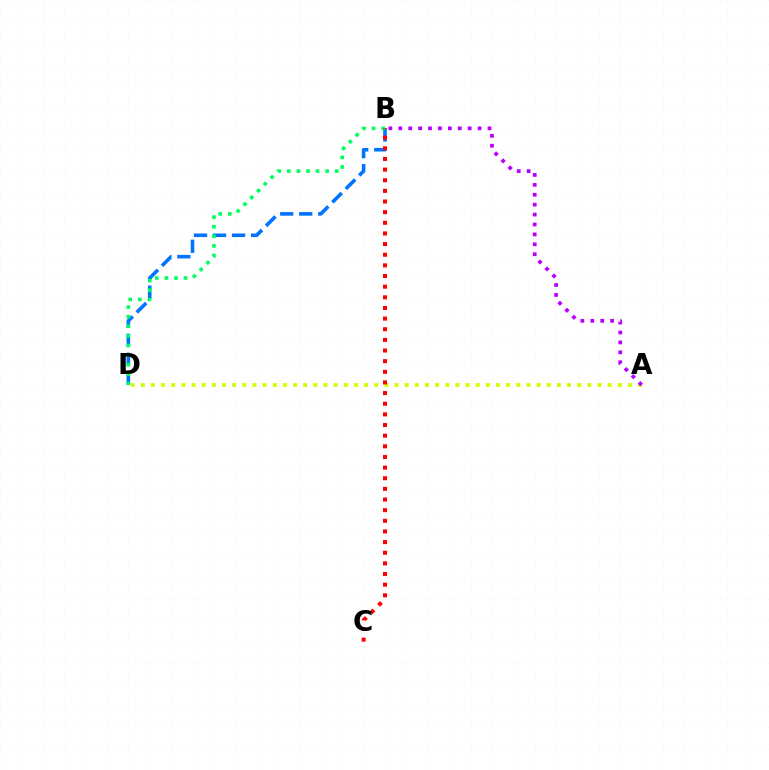{('B', 'D'): [{'color': '#0074ff', 'line_style': 'dashed', 'thickness': 2.58}, {'color': '#00ff5c', 'line_style': 'dotted', 'thickness': 2.61}], ('A', 'D'): [{'color': '#d1ff00', 'line_style': 'dotted', 'thickness': 2.76}], ('B', 'C'): [{'color': '#ff0000', 'line_style': 'dotted', 'thickness': 2.89}], ('A', 'B'): [{'color': '#b900ff', 'line_style': 'dotted', 'thickness': 2.69}]}